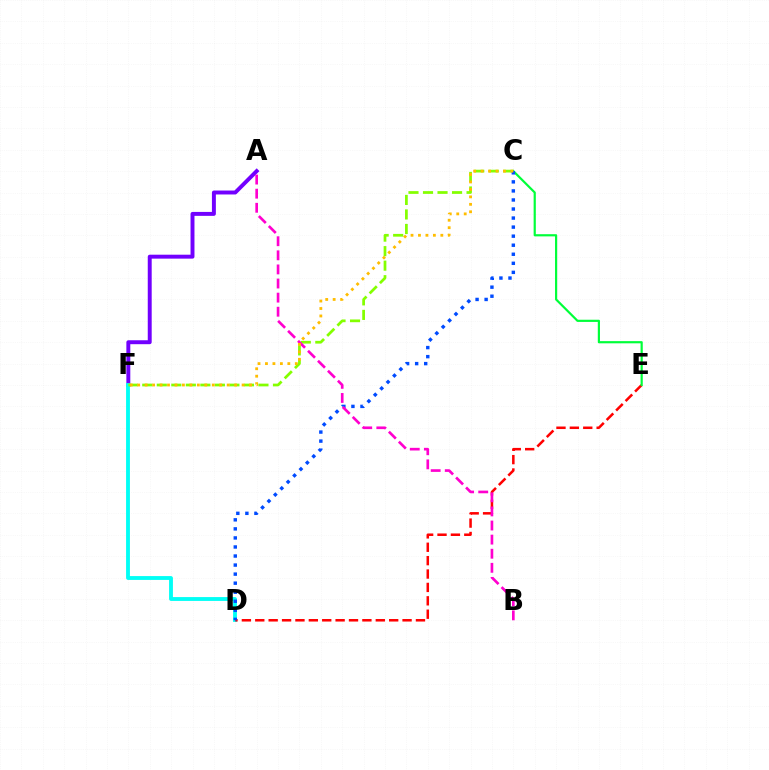{('A', 'F'): [{'color': '#7200ff', 'line_style': 'solid', 'thickness': 2.84}], ('D', 'F'): [{'color': '#00fff6', 'line_style': 'solid', 'thickness': 2.77}], ('D', 'E'): [{'color': '#ff0000', 'line_style': 'dashed', 'thickness': 1.82}], ('C', 'F'): [{'color': '#84ff00', 'line_style': 'dashed', 'thickness': 1.97}, {'color': '#ffbd00', 'line_style': 'dotted', 'thickness': 2.03}], ('C', 'E'): [{'color': '#00ff39', 'line_style': 'solid', 'thickness': 1.58}], ('C', 'D'): [{'color': '#004bff', 'line_style': 'dotted', 'thickness': 2.46}], ('A', 'B'): [{'color': '#ff00cf', 'line_style': 'dashed', 'thickness': 1.92}]}